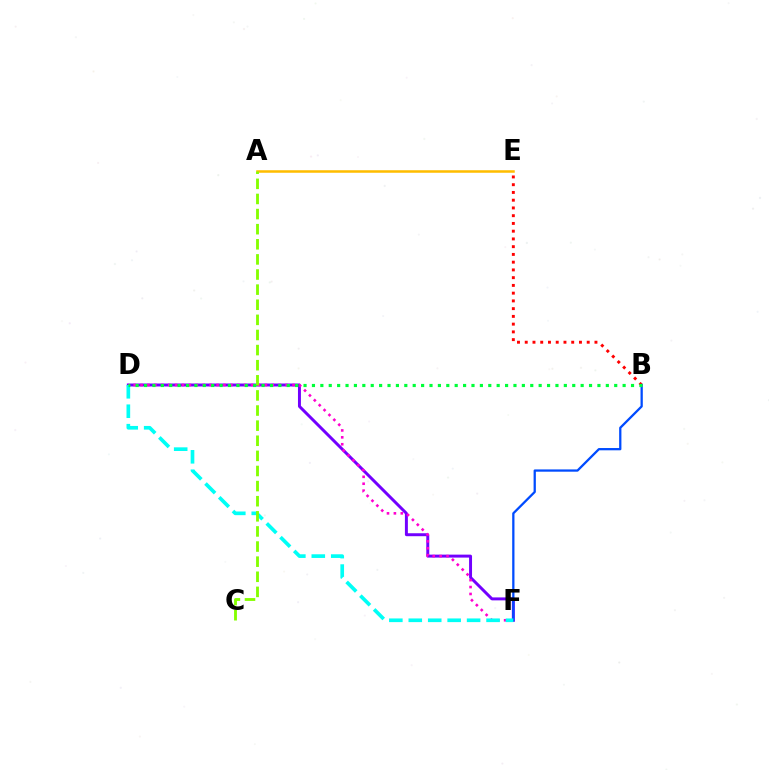{('B', 'E'): [{'color': '#ff0000', 'line_style': 'dotted', 'thickness': 2.1}], ('D', 'F'): [{'color': '#7200ff', 'line_style': 'solid', 'thickness': 2.13}, {'color': '#ff00cf', 'line_style': 'dotted', 'thickness': 1.88}, {'color': '#00fff6', 'line_style': 'dashed', 'thickness': 2.64}], ('A', 'E'): [{'color': '#ffbd00', 'line_style': 'solid', 'thickness': 1.81}], ('B', 'F'): [{'color': '#004bff', 'line_style': 'solid', 'thickness': 1.64}], ('B', 'D'): [{'color': '#00ff39', 'line_style': 'dotted', 'thickness': 2.28}], ('A', 'C'): [{'color': '#84ff00', 'line_style': 'dashed', 'thickness': 2.05}]}